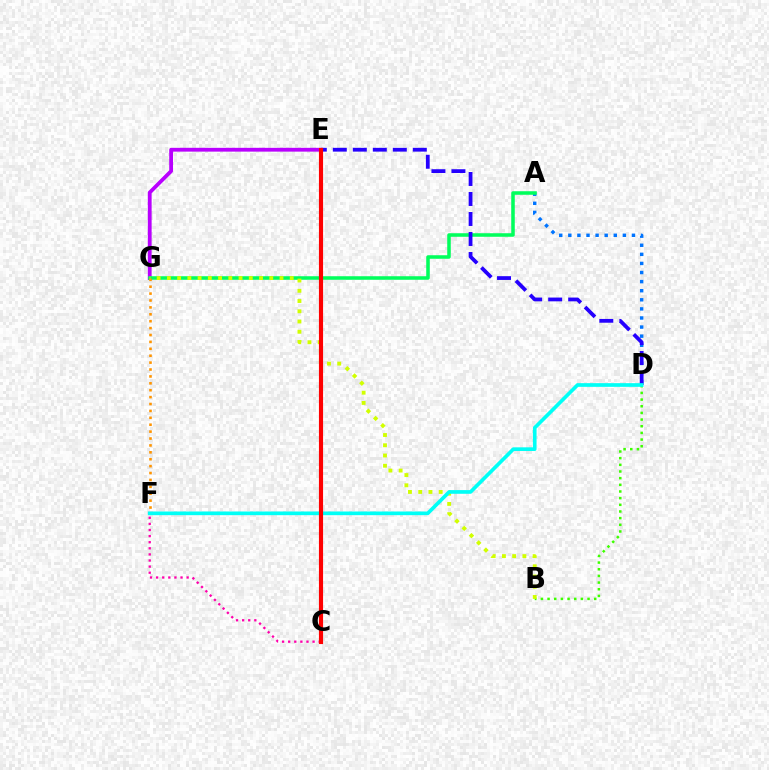{('A', 'D'): [{'color': '#0074ff', 'line_style': 'dotted', 'thickness': 2.47}], ('E', 'G'): [{'color': '#b900ff', 'line_style': 'solid', 'thickness': 2.74}], ('A', 'G'): [{'color': '#00ff5c', 'line_style': 'solid', 'thickness': 2.55}], ('F', 'G'): [{'color': '#ff9400', 'line_style': 'dotted', 'thickness': 1.87}], ('B', 'D'): [{'color': '#3dff00', 'line_style': 'dotted', 'thickness': 1.81}], ('B', 'G'): [{'color': '#d1ff00', 'line_style': 'dotted', 'thickness': 2.78}], ('C', 'F'): [{'color': '#ff00ac', 'line_style': 'dotted', 'thickness': 1.66}], ('D', 'E'): [{'color': '#2500ff', 'line_style': 'dashed', 'thickness': 2.72}], ('D', 'F'): [{'color': '#00fff6', 'line_style': 'solid', 'thickness': 2.65}], ('C', 'E'): [{'color': '#ff0000', 'line_style': 'solid', 'thickness': 2.98}]}